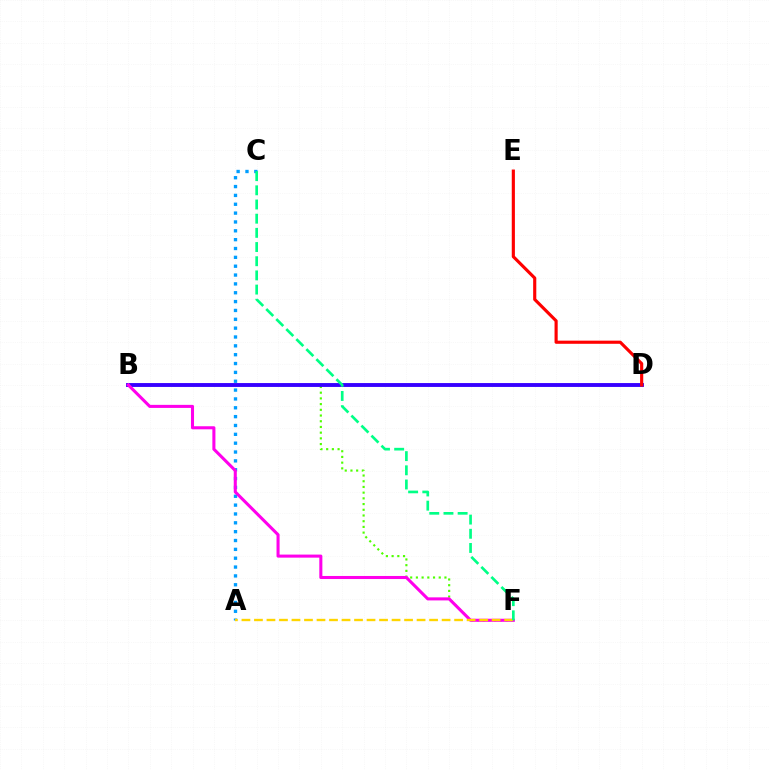{('B', 'F'): [{'color': '#4fff00', 'line_style': 'dotted', 'thickness': 1.55}, {'color': '#ff00ed', 'line_style': 'solid', 'thickness': 2.2}], ('A', 'C'): [{'color': '#009eff', 'line_style': 'dotted', 'thickness': 2.4}], ('B', 'D'): [{'color': '#3700ff', 'line_style': 'solid', 'thickness': 2.79}], ('D', 'E'): [{'color': '#ff0000', 'line_style': 'solid', 'thickness': 2.26}], ('A', 'F'): [{'color': '#ffd500', 'line_style': 'dashed', 'thickness': 1.7}], ('C', 'F'): [{'color': '#00ff86', 'line_style': 'dashed', 'thickness': 1.93}]}